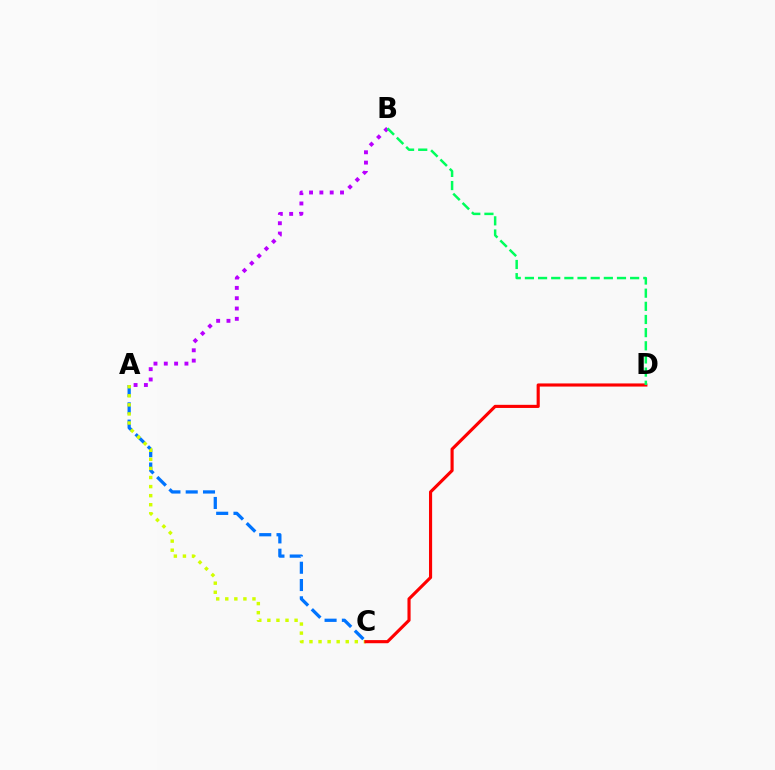{('A', 'C'): [{'color': '#0074ff', 'line_style': 'dashed', 'thickness': 2.35}, {'color': '#d1ff00', 'line_style': 'dotted', 'thickness': 2.46}], ('A', 'B'): [{'color': '#b900ff', 'line_style': 'dotted', 'thickness': 2.8}], ('C', 'D'): [{'color': '#ff0000', 'line_style': 'solid', 'thickness': 2.25}], ('B', 'D'): [{'color': '#00ff5c', 'line_style': 'dashed', 'thickness': 1.79}]}